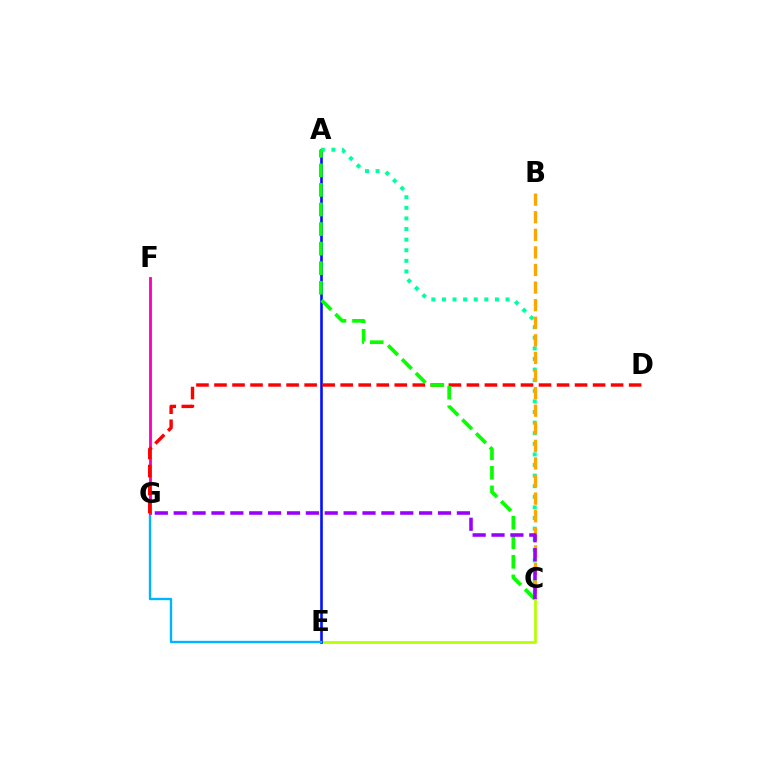{('C', 'E'): [{'color': '#b3ff00', 'line_style': 'solid', 'thickness': 1.95}], ('A', 'E'): [{'color': '#0010ff', 'line_style': 'solid', 'thickness': 1.87}], ('E', 'G'): [{'color': '#00b5ff', 'line_style': 'solid', 'thickness': 1.71}], ('F', 'G'): [{'color': '#ff00bd', 'line_style': 'solid', 'thickness': 2.05}], ('A', 'C'): [{'color': '#00ff9d', 'line_style': 'dotted', 'thickness': 2.88}, {'color': '#08ff00', 'line_style': 'dashed', 'thickness': 2.66}], ('D', 'G'): [{'color': '#ff0000', 'line_style': 'dashed', 'thickness': 2.45}], ('B', 'C'): [{'color': '#ffa500', 'line_style': 'dashed', 'thickness': 2.39}], ('C', 'G'): [{'color': '#9b00ff', 'line_style': 'dashed', 'thickness': 2.56}]}